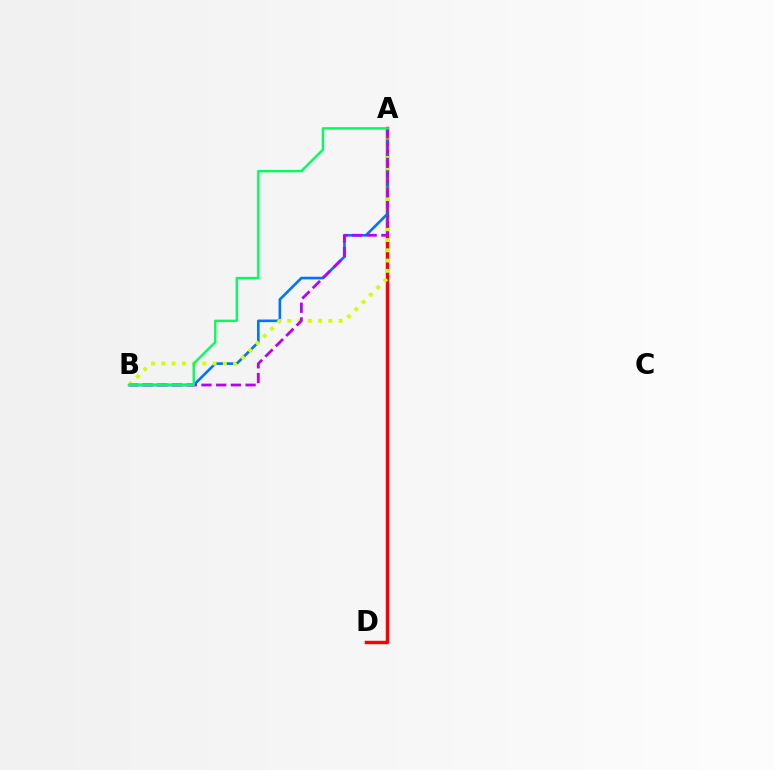{('A', 'D'): [{'color': '#ff0000', 'line_style': 'solid', 'thickness': 2.47}], ('A', 'B'): [{'color': '#0074ff', 'line_style': 'solid', 'thickness': 1.9}, {'color': '#d1ff00', 'line_style': 'dotted', 'thickness': 2.79}, {'color': '#b900ff', 'line_style': 'dashed', 'thickness': 2.0}, {'color': '#00ff5c', 'line_style': 'solid', 'thickness': 1.73}]}